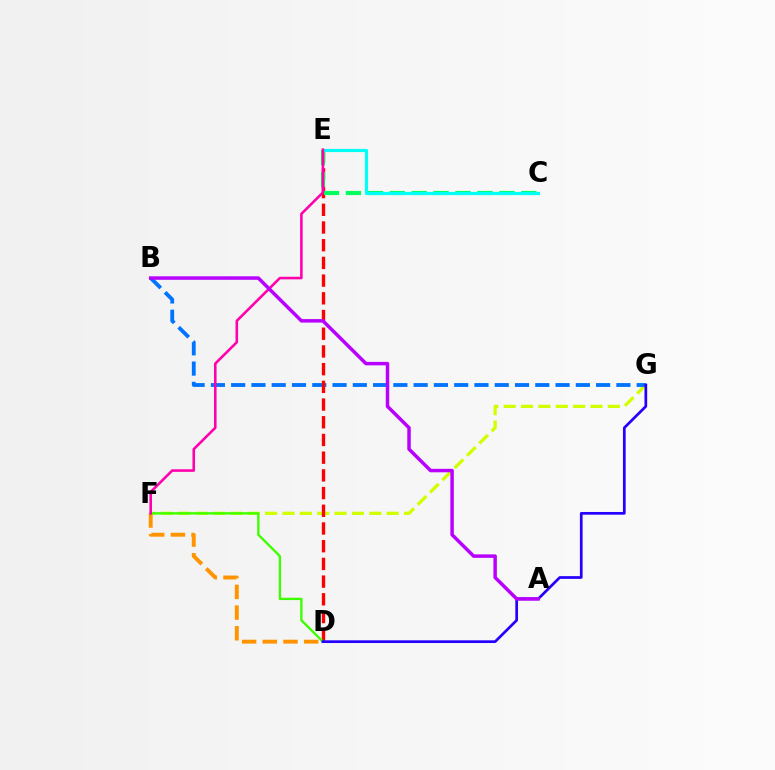{('F', 'G'): [{'color': '#d1ff00', 'line_style': 'dashed', 'thickness': 2.36}], ('B', 'G'): [{'color': '#0074ff', 'line_style': 'dashed', 'thickness': 2.75}], ('D', 'E'): [{'color': '#ff0000', 'line_style': 'dashed', 'thickness': 2.41}], ('C', 'E'): [{'color': '#00ff5c', 'line_style': 'dashed', 'thickness': 2.98}, {'color': '#00fff6', 'line_style': 'solid', 'thickness': 2.27}], ('D', 'F'): [{'color': '#ff9400', 'line_style': 'dashed', 'thickness': 2.81}, {'color': '#3dff00', 'line_style': 'solid', 'thickness': 1.69}], ('D', 'G'): [{'color': '#2500ff', 'line_style': 'solid', 'thickness': 1.95}], ('E', 'F'): [{'color': '#ff00ac', 'line_style': 'solid', 'thickness': 1.86}], ('A', 'B'): [{'color': '#b900ff', 'line_style': 'solid', 'thickness': 2.5}]}